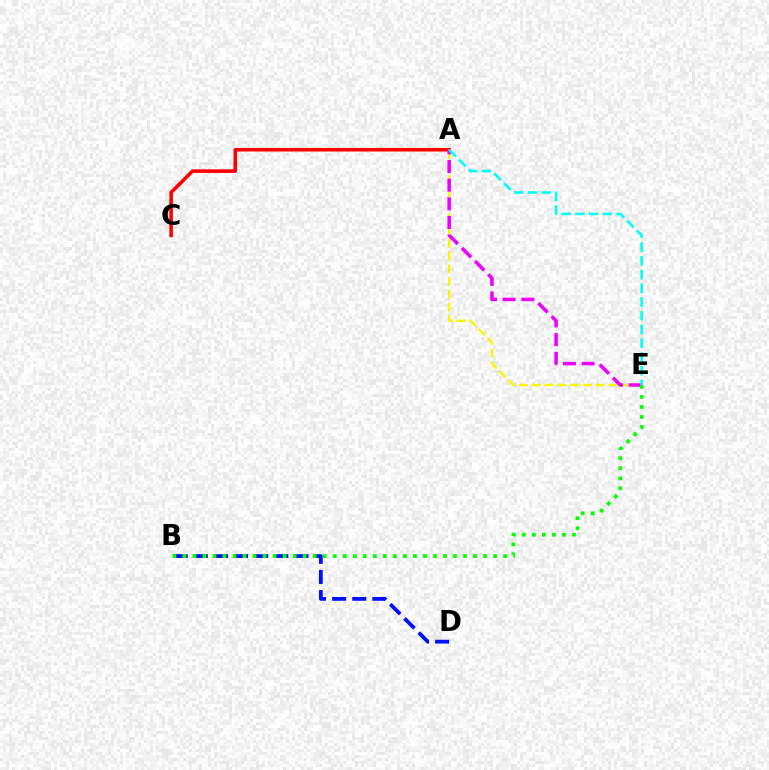{('A', 'C'): [{'color': '#ff0000', 'line_style': 'solid', 'thickness': 2.57}], ('A', 'E'): [{'color': '#fcf500', 'line_style': 'dashed', 'thickness': 1.73}, {'color': '#ee00ff', 'line_style': 'dashed', 'thickness': 2.53}, {'color': '#00fff6', 'line_style': 'dashed', 'thickness': 1.87}], ('B', 'D'): [{'color': '#0010ff', 'line_style': 'dashed', 'thickness': 2.73}], ('B', 'E'): [{'color': '#08ff00', 'line_style': 'dotted', 'thickness': 2.72}]}